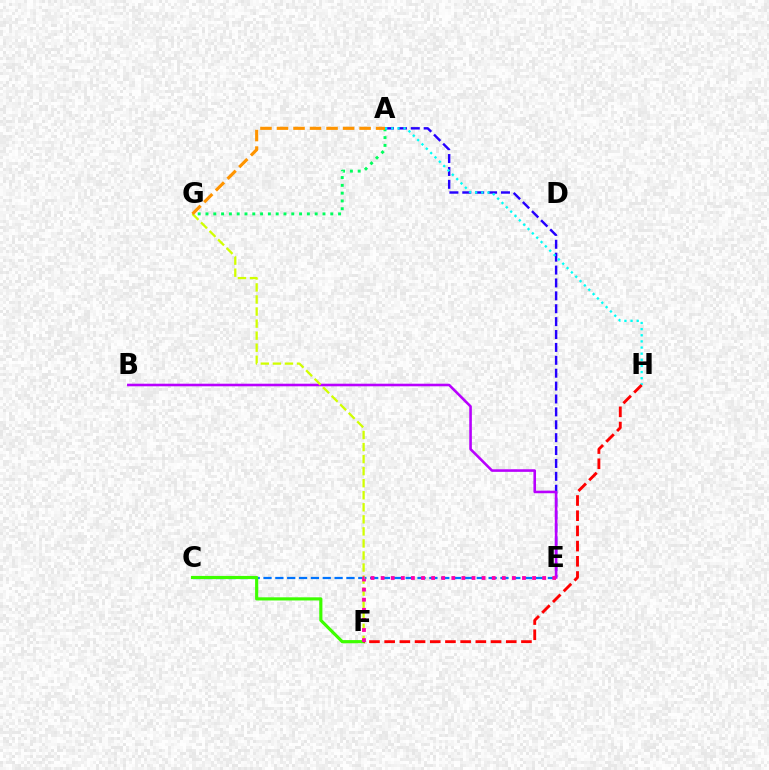{('A', 'E'): [{'color': '#2500ff', 'line_style': 'dashed', 'thickness': 1.75}], ('C', 'E'): [{'color': '#0074ff', 'line_style': 'dashed', 'thickness': 1.61}], ('B', 'E'): [{'color': '#b900ff', 'line_style': 'solid', 'thickness': 1.87}], ('A', 'G'): [{'color': '#00ff5c', 'line_style': 'dotted', 'thickness': 2.12}, {'color': '#ff9400', 'line_style': 'dashed', 'thickness': 2.24}], ('C', 'F'): [{'color': '#3dff00', 'line_style': 'solid', 'thickness': 2.27}], ('A', 'H'): [{'color': '#00fff6', 'line_style': 'dotted', 'thickness': 1.67}], ('F', 'G'): [{'color': '#d1ff00', 'line_style': 'dashed', 'thickness': 1.64}], ('F', 'H'): [{'color': '#ff0000', 'line_style': 'dashed', 'thickness': 2.06}], ('E', 'F'): [{'color': '#ff00ac', 'line_style': 'dotted', 'thickness': 2.74}]}